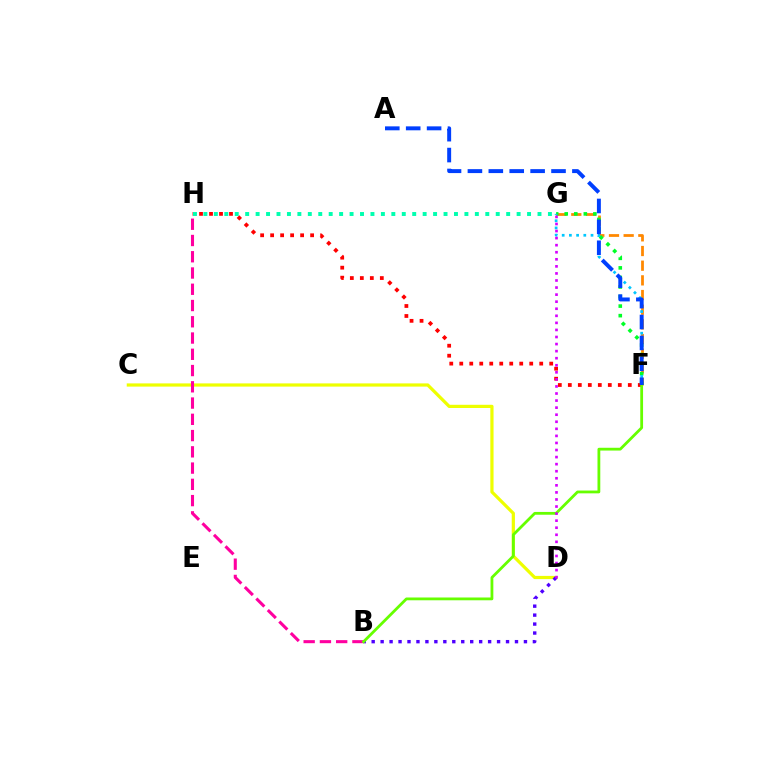{('F', 'G'): [{'color': '#ff8800', 'line_style': 'dashed', 'thickness': 1.99}, {'color': '#00ff27', 'line_style': 'dotted', 'thickness': 2.6}, {'color': '#00c7ff', 'line_style': 'dotted', 'thickness': 1.96}], ('C', 'D'): [{'color': '#eeff00', 'line_style': 'solid', 'thickness': 2.31}], ('F', 'H'): [{'color': '#ff0000', 'line_style': 'dotted', 'thickness': 2.72}], ('B', 'D'): [{'color': '#4f00ff', 'line_style': 'dotted', 'thickness': 2.43}], ('B', 'H'): [{'color': '#ff00a0', 'line_style': 'dashed', 'thickness': 2.21}], ('B', 'F'): [{'color': '#66ff00', 'line_style': 'solid', 'thickness': 2.01}], ('D', 'G'): [{'color': '#d600ff', 'line_style': 'dotted', 'thickness': 1.92}], ('G', 'H'): [{'color': '#00ffaf', 'line_style': 'dotted', 'thickness': 2.84}], ('A', 'F'): [{'color': '#003fff', 'line_style': 'dashed', 'thickness': 2.84}]}